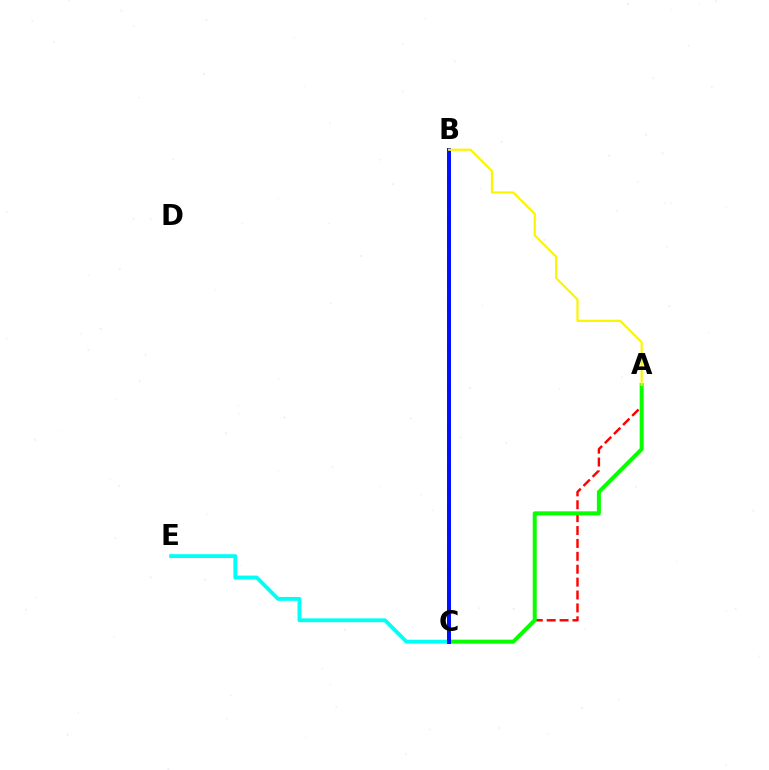{('B', 'C'): [{'color': '#ee00ff', 'line_style': 'dashed', 'thickness': 2.8}, {'color': '#0010ff', 'line_style': 'solid', 'thickness': 2.86}], ('A', 'C'): [{'color': '#ff0000', 'line_style': 'dashed', 'thickness': 1.75}, {'color': '#08ff00', 'line_style': 'solid', 'thickness': 2.88}], ('C', 'E'): [{'color': '#00fff6', 'line_style': 'solid', 'thickness': 2.77}], ('A', 'B'): [{'color': '#fcf500', 'line_style': 'solid', 'thickness': 1.58}]}